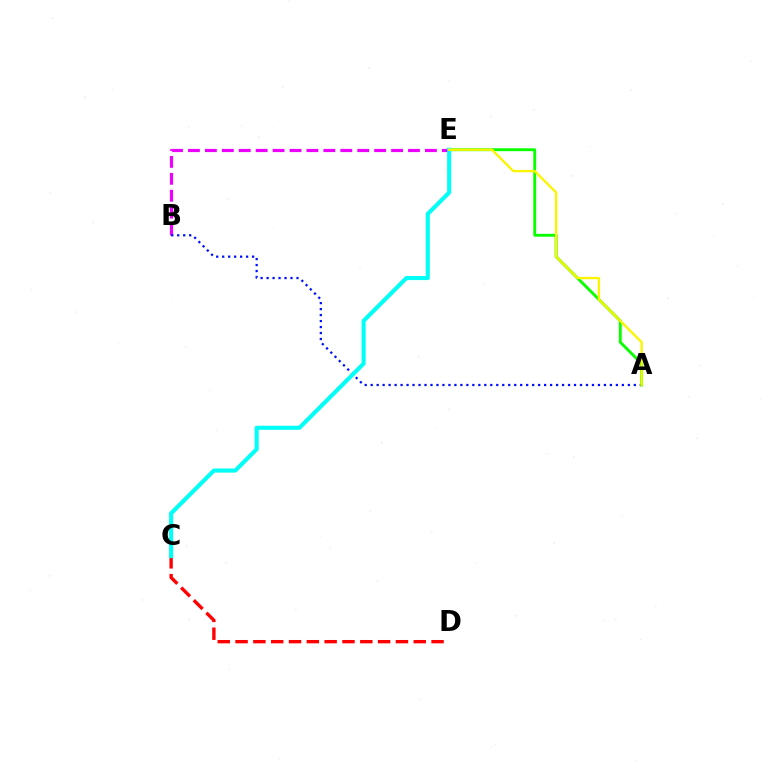{('C', 'D'): [{'color': '#ff0000', 'line_style': 'dashed', 'thickness': 2.42}], ('B', 'E'): [{'color': '#ee00ff', 'line_style': 'dashed', 'thickness': 2.3}], ('A', 'B'): [{'color': '#0010ff', 'line_style': 'dotted', 'thickness': 1.62}], ('A', 'E'): [{'color': '#08ff00', 'line_style': 'solid', 'thickness': 2.06}, {'color': '#fcf500', 'line_style': 'solid', 'thickness': 1.68}], ('C', 'E'): [{'color': '#00fff6', 'line_style': 'solid', 'thickness': 2.93}]}